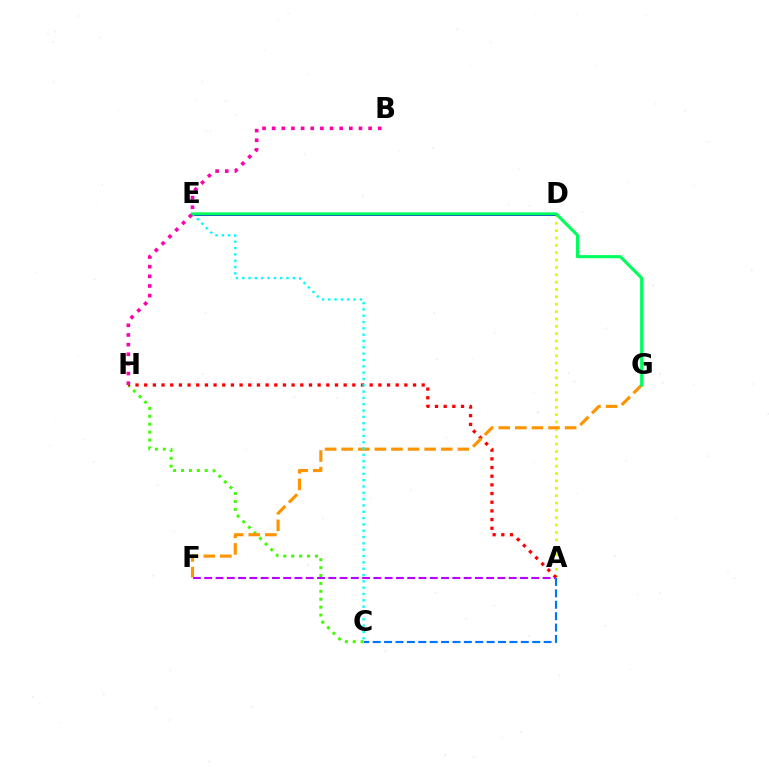{('C', 'H'): [{'color': '#3dff00', 'line_style': 'dotted', 'thickness': 2.15}], ('A', 'D'): [{'color': '#d1ff00', 'line_style': 'dotted', 'thickness': 2.0}], ('A', 'H'): [{'color': '#ff0000', 'line_style': 'dotted', 'thickness': 2.36}], ('A', 'F'): [{'color': '#b900ff', 'line_style': 'dashed', 'thickness': 1.53}], ('D', 'E'): [{'color': '#2500ff', 'line_style': 'solid', 'thickness': 2.16}], ('F', 'G'): [{'color': '#ff9400', 'line_style': 'dashed', 'thickness': 2.25}], ('C', 'E'): [{'color': '#00fff6', 'line_style': 'dotted', 'thickness': 1.72}], ('E', 'G'): [{'color': '#00ff5c', 'line_style': 'solid', 'thickness': 2.23}], ('B', 'H'): [{'color': '#ff00ac', 'line_style': 'dotted', 'thickness': 2.62}], ('A', 'C'): [{'color': '#0074ff', 'line_style': 'dashed', 'thickness': 1.55}]}